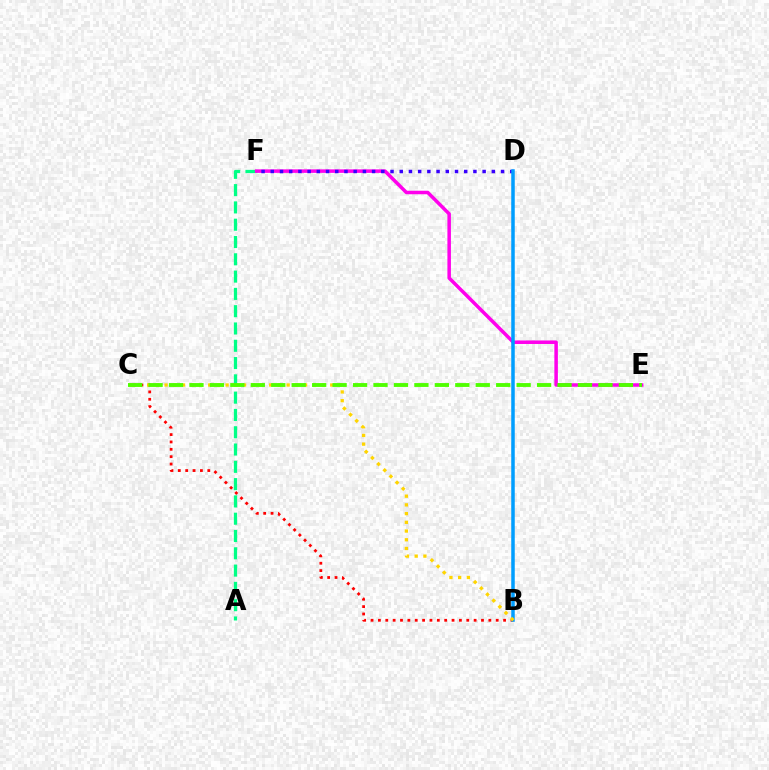{('A', 'F'): [{'color': '#00ff86', 'line_style': 'dashed', 'thickness': 2.35}], ('E', 'F'): [{'color': '#ff00ed', 'line_style': 'solid', 'thickness': 2.53}], ('D', 'F'): [{'color': '#3700ff', 'line_style': 'dotted', 'thickness': 2.5}], ('B', 'C'): [{'color': '#ff0000', 'line_style': 'dotted', 'thickness': 2.0}, {'color': '#ffd500', 'line_style': 'dotted', 'thickness': 2.37}], ('B', 'D'): [{'color': '#009eff', 'line_style': 'solid', 'thickness': 2.53}], ('C', 'E'): [{'color': '#4fff00', 'line_style': 'dashed', 'thickness': 2.78}]}